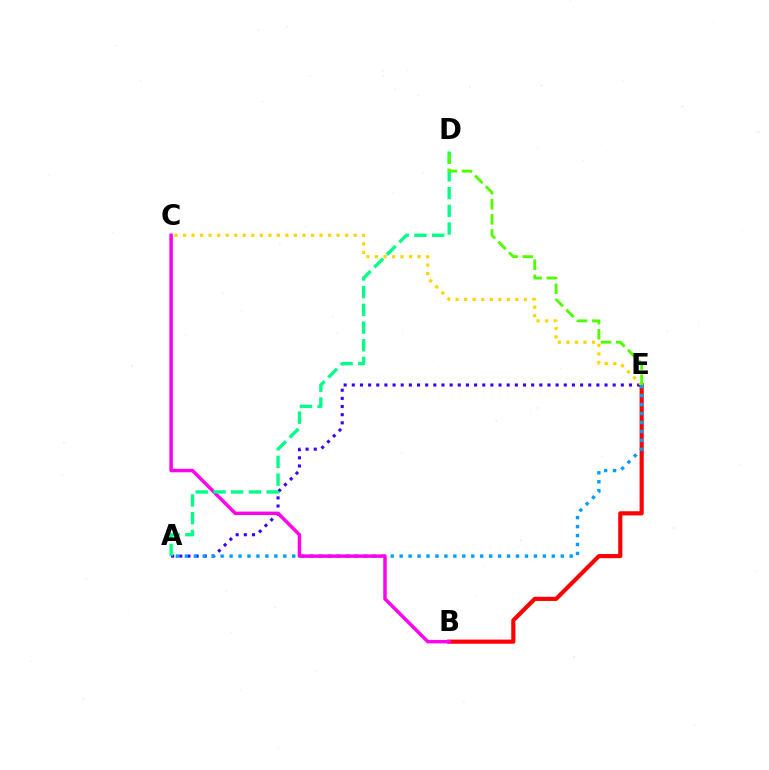{('B', 'E'): [{'color': '#ff0000', 'line_style': 'solid', 'thickness': 2.98}], ('A', 'E'): [{'color': '#3700ff', 'line_style': 'dotted', 'thickness': 2.22}, {'color': '#009eff', 'line_style': 'dotted', 'thickness': 2.43}], ('C', 'E'): [{'color': '#ffd500', 'line_style': 'dotted', 'thickness': 2.32}], ('B', 'C'): [{'color': '#ff00ed', 'line_style': 'solid', 'thickness': 2.5}], ('A', 'D'): [{'color': '#00ff86', 'line_style': 'dashed', 'thickness': 2.41}], ('D', 'E'): [{'color': '#4fff00', 'line_style': 'dashed', 'thickness': 2.06}]}